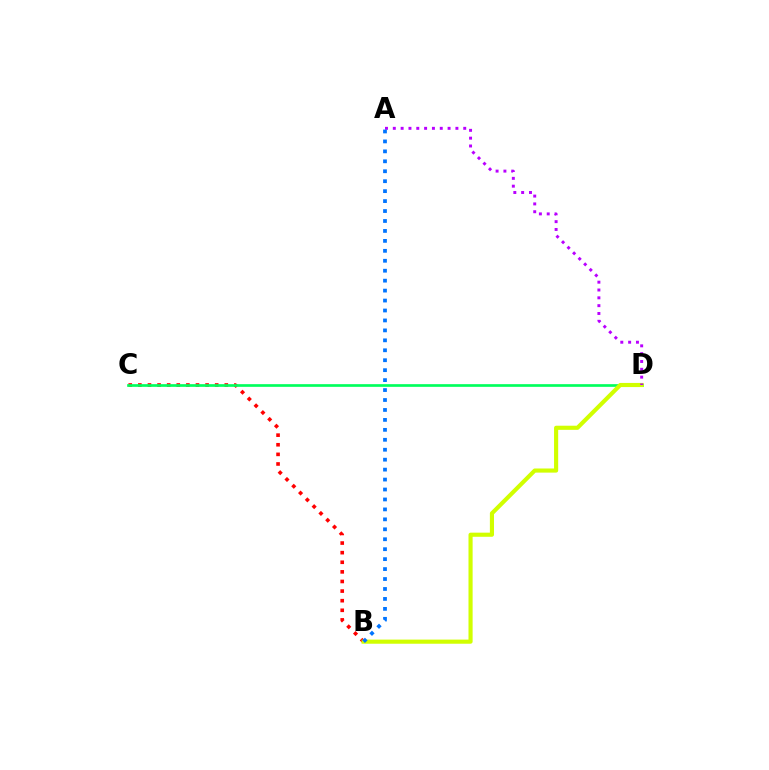{('B', 'C'): [{'color': '#ff0000', 'line_style': 'dotted', 'thickness': 2.61}], ('C', 'D'): [{'color': '#00ff5c', 'line_style': 'solid', 'thickness': 1.93}], ('B', 'D'): [{'color': '#d1ff00', 'line_style': 'solid', 'thickness': 2.97}], ('A', 'D'): [{'color': '#b900ff', 'line_style': 'dotted', 'thickness': 2.13}], ('A', 'B'): [{'color': '#0074ff', 'line_style': 'dotted', 'thickness': 2.7}]}